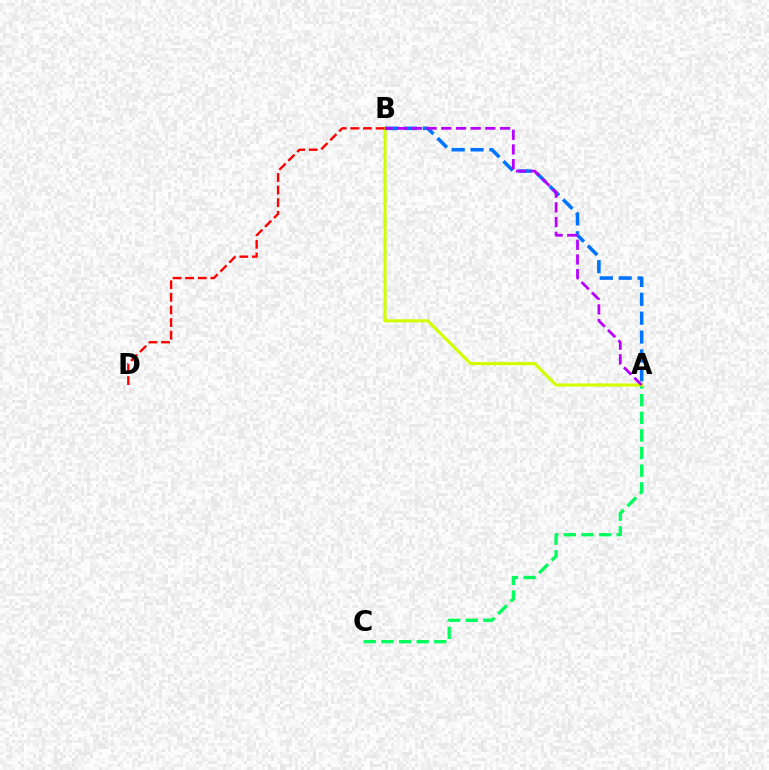{('A', 'C'): [{'color': '#00ff5c', 'line_style': 'dashed', 'thickness': 2.39}], ('A', 'B'): [{'color': '#d1ff00', 'line_style': 'solid', 'thickness': 2.25}, {'color': '#0074ff', 'line_style': 'dashed', 'thickness': 2.56}, {'color': '#b900ff', 'line_style': 'dashed', 'thickness': 2.0}], ('B', 'D'): [{'color': '#ff0000', 'line_style': 'dashed', 'thickness': 1.71}]}